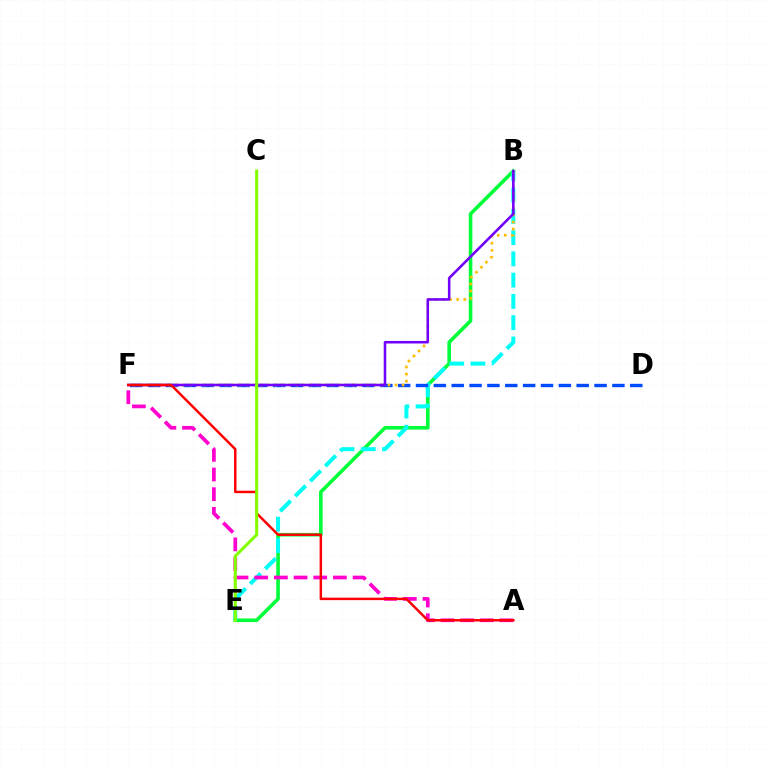{('B', 'E'): [{'color': '#00ff39', 'line_style': 'solid', 'thickness': 2.59}, {'color': '#00fff6', 'line_style': 'dashed', 'thickness': 2.89}], ('A', 'F'): [{'color': '#ff00cf', 'line_style': 'dashed', 'thickness': 2.67}, {'color': '#ff0000', 'line_style': 'solid', 'thickness': 1.78}], ('D', 'F'): [{'color': '#004bff', 'line_style': 'dashed', 'thickness': 2.43}], ('B', 'F'): [{'color': '#ffbd00', 'line_style': 'dotted', 'thickness': 1.93}, {'color': '#7200ff', 'line_style': 'solid', 'thickness': 1.84}], ('C', 'E'): [{'color': '#84ff00', 'line_style': 'solid', 'thickness': 2.22}]}